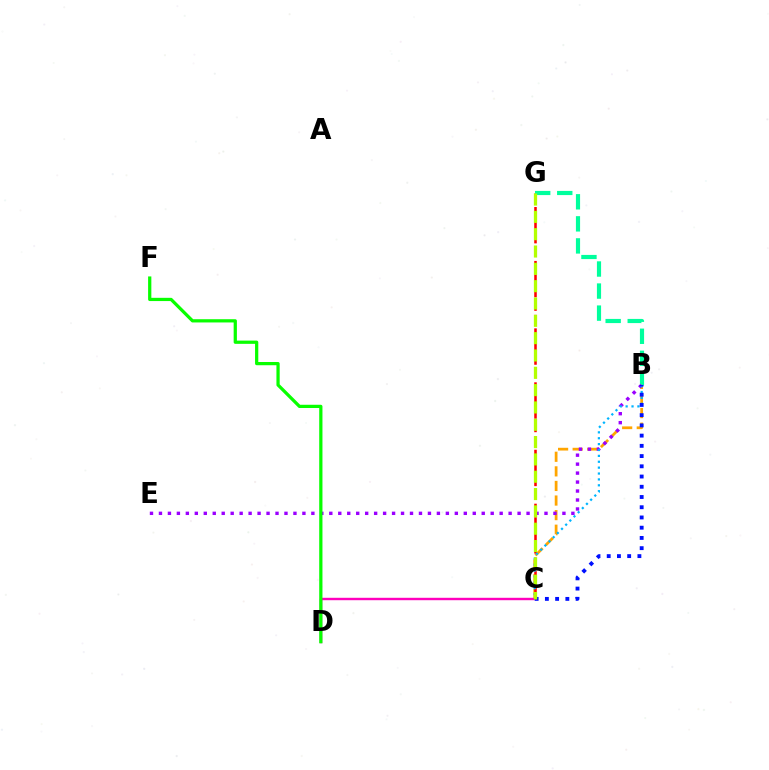{('B', 'C'): [{'color': '#ffa500', 'line_style': 'dashed', 'thickness': 1.98}, {'color': '#00b5ff', 'line_style': 'dotted', 'thickness': 1.6}, {'color': '#0010ff', 'line_style': 'dotted', 'thickness': 2.78}], ('C', 'G'): [{'color': '#ff0000', 'line_style': 'dashed', 'thickness': 1.83}, {'color': '#b3ff00', 'line_style': 'dashed', 'thickness': 2.35}], ('C', 'D'): [{'color': '#ff00bd', 'line_style': 'solid', 'thickness': 1.74}], ('B', 'G'): [{'color': '#00ff9d', 'line_style': 'dashed', 'thickness': 3.0}], ('B', 'E'): [{'color': '#9b00ff', 'line_style': 'dotted', 'thickness': 2.44}], ('D', 'F'): [{'color': '#08ff00', 'line_style': 'solid', 'thickness': 2.33}]}